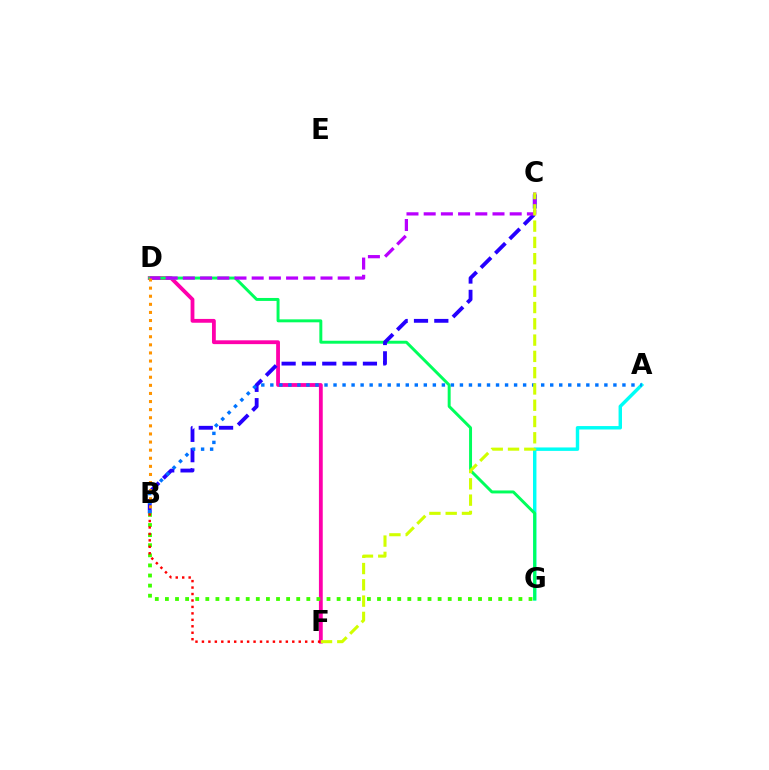{('A', 'G'): [{'color': '#00fff6', 'line_style': 'solid', 'thickness': 2.47}], ('D', 'F'): [{'color': '#ff00ac', 'line_style': 'solid', 'thickness': 2.75}], ('D', 'G'): [{'color': '#00ff5c', 'line_style': 'solid', 'thickness': 2.13}], ('B', 'C'): [{'color': '#2500ff', 'line_style': 'dashed', 'thickness': 2.76}], ('B', 'G'): [{'color': '#3dff00', 'line_style': 'dotted', 'thickness': 2.74}], ('C', 'D'): [{'color': '#b900ff', 'line_style': 'dashed', 'thickness': 2.34}], ('A', 'B'): [{'color': '#0074ff', 'line_style': 'dotted', 'thickness': 2.45}], ('C', 'F'): [{'color': '#d1ff00', 'line_style': 'dashed', 'thickness': 2.21}], ('B', 'D'): [{'color': '#ff9400', 'line_style': 'dotted', 'thickness': 2.2}], ('B', 'F'): [{'color': '#ff0000', 'line_style': 'dotted', 'thickness': 1.75}]}